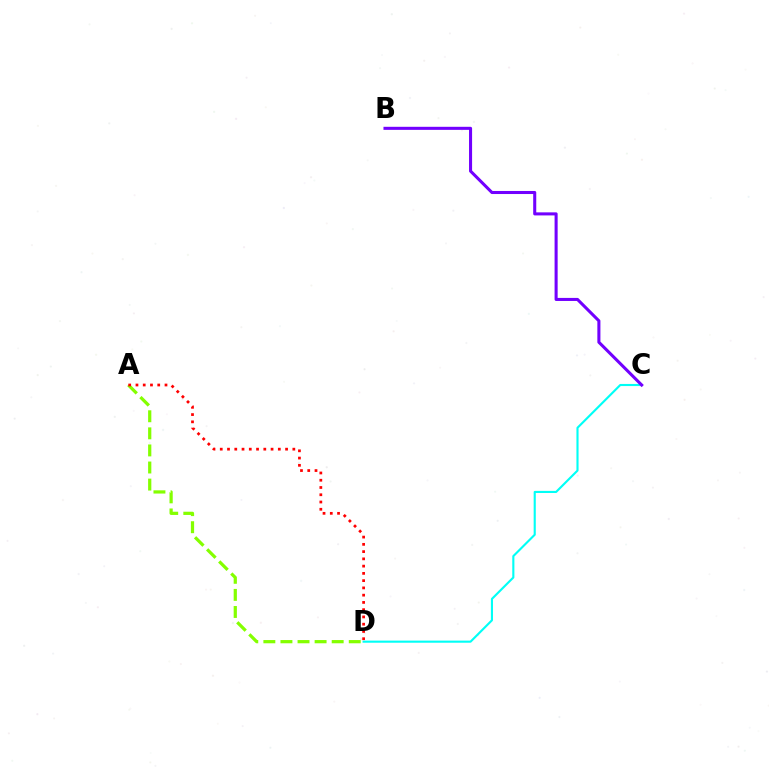{('A', 'D'): [{'color': '#84ff00', 'line_style': 'dashed', 'thickness': 2.32}, {'color': '#ff0000', 'line_style': 'dotted', 'thickness': 1.97}], ('C', 'D'): [{'color': '#00fff6', 'line_style': 'solid', 'thickness': 1.53}], ('B', 'C'): [{'color': '#7200ff', 'line_style': 'solid', 'thickness': 2.2}]}